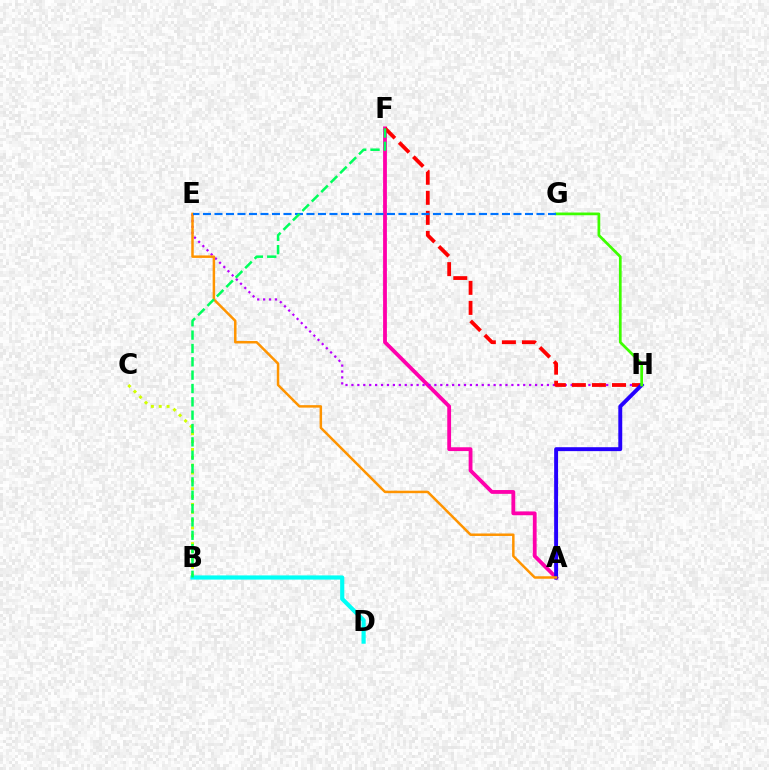{('B', 'C'): [{'color': '#d1ff00', 'line_style': 'dotted', 'thickness': 2.13}], ('A', 'F'): [{'color': '#ff00ac', 'line_style': 'solid', 'thickness': 2.75}], ('E', 'H'): [{'color': '#b900ff', 'line_style': 'dotted', 'thickness': 1.61}], ('F', 'H'): [{'color': '#ff0000', 'line_style': 'dashed', 'thickness': 2.72}], ('A', 'H'): [{'color': '#2500ff', 'line_style': 'solid', 'thickness': 2.82}], ('A', 'E'): [{'color': '#ff9400', 'line_style': 'solid', 'thickness': 1.79}], ('B', 'D'): [{'color': '#00fff6', 'line_style': 'solid', 'thickness': 3.0}], ('G', 'H'): [{'color': '#3dff00', 'line_style': 'solid', 'thickness': 1.96}], ('E', 'G'): [{'color': '#0074ff', 'line_style': 'dashed', 'thickness': 1.56}], ('B', 'F'): [{'color': '#00ff5c', 'line_style': 'dashed', 'thickness': 1.81}]}